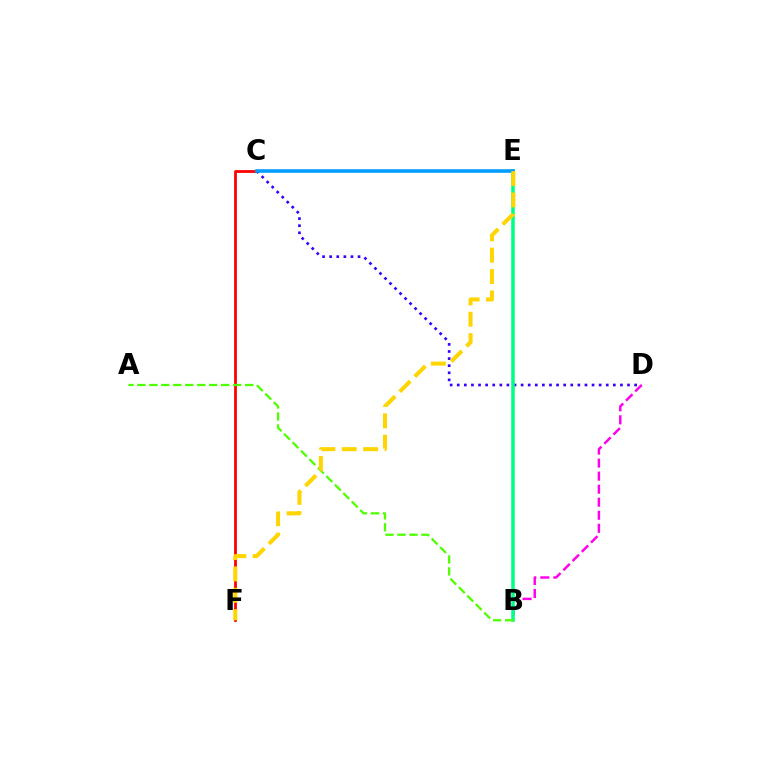{('C', 'F'): [{'color': '#ff0000', 'line_style': 'solid', 'thickness': 2.0}], ('C', 'D'): [{'color': '#3700ff', 'line_style': 'dotted', 'thickness': 1.93}], ('B', 'D'): [{'color': '#ff00ed', 'line_style': 'dashed', 'thickness': 1.77}], ('B', 'E'): [{'color': '#00ff86', 'line_style': 'solid', 'thickness': 2.55}], ('A', 'B'): [{'color': '#4fff00', 'line_style': 'dashed', 'thickness': 1.63}], ('C', 'E'): [{'color': '#009eff', 'line_style': 'solid', 'thickness': 2.59}], ('E', 'F'): [{'color': '#ffd500', 'line_style': 'dashed', 'thickness': 2.9}]}